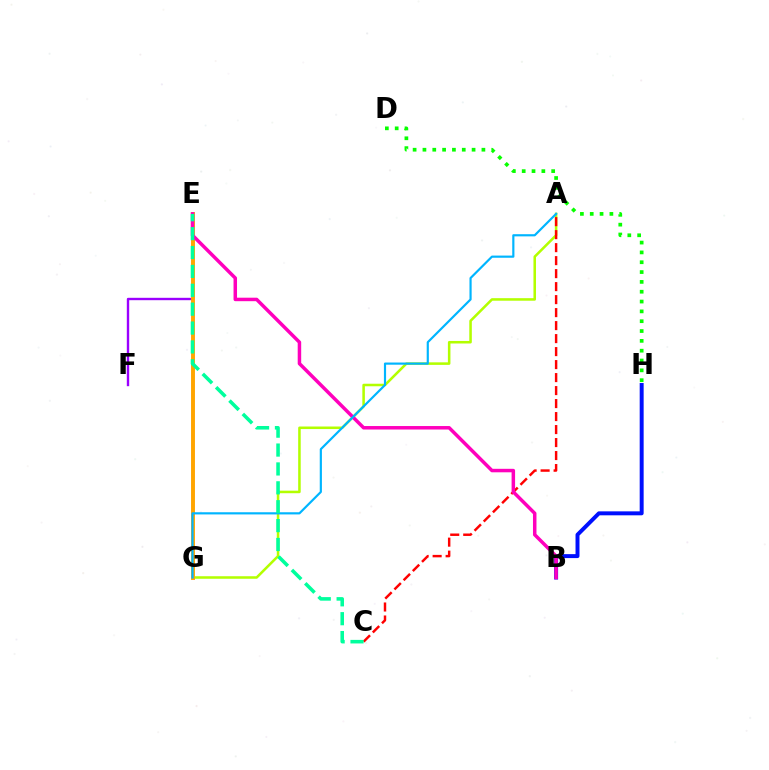{('E', 'F'): [{'color': '#9b00ff', 'line_style': 'solid', 'thickness': 1.72}], ('A', 'G'): [{'color': '#b3ff00', 'line_style': 'solid', 'thickness': 1.83}, {'color': '#00b5ff', 'line_style': 'solid', 'thickness': 1.57}], ('E', 'G'): [{'color': '#ffa500', 'line_style': 'solid', 'thickness': 2.82}], ('B', 'H'): [{'color': '#0010ff', 'line_style': 'solid', 'thickness': 2.85}], ('A', 'C'): [{'color': '#ff0000', 'line_style': 'dashed', 'thickness': 1.77}], ('B', 'E'): [{'color': '#ff00bd', 'line_style': 'solid', 'thickness': 2.51}], ('D', 'H'): [{'color': '#08ff00', 'line_style': 'dotted', 'thickness': 2.67}], ('C', 'E'): [{'color': '#00ff9d', 'line_style': 'dashed', 'thickness': 2.57}]}